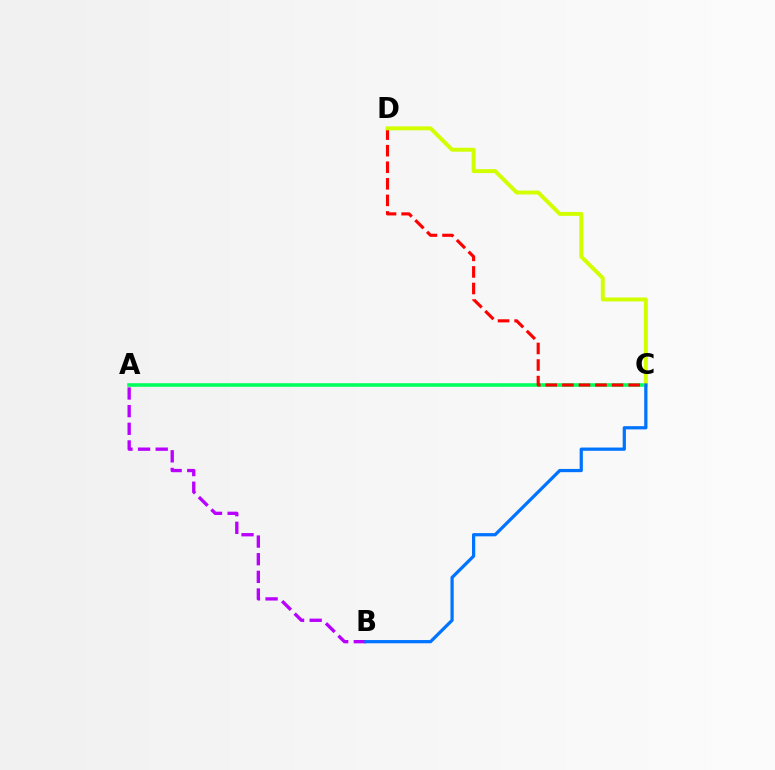{('A', 'C'): [{'color': '#00ff5c', 'line_style': 'solid', 'thickness': 2.57}], ('C', 'D'): [{'color': '#ff0000', 'line_style': 'dashed', 'thickness': 2.25}, {'color': '#d1ff00', 'line_style': 'solid', 'thickness': 2.83}], ('A', 'B'): [{'color': '#b900ff', 'line_style': 'dashed', 'thickness': 2.4}], ('B', 'C'): [{'color': '#0074ff', 'line_style': 'solid', 'thickness': 2.33}]}